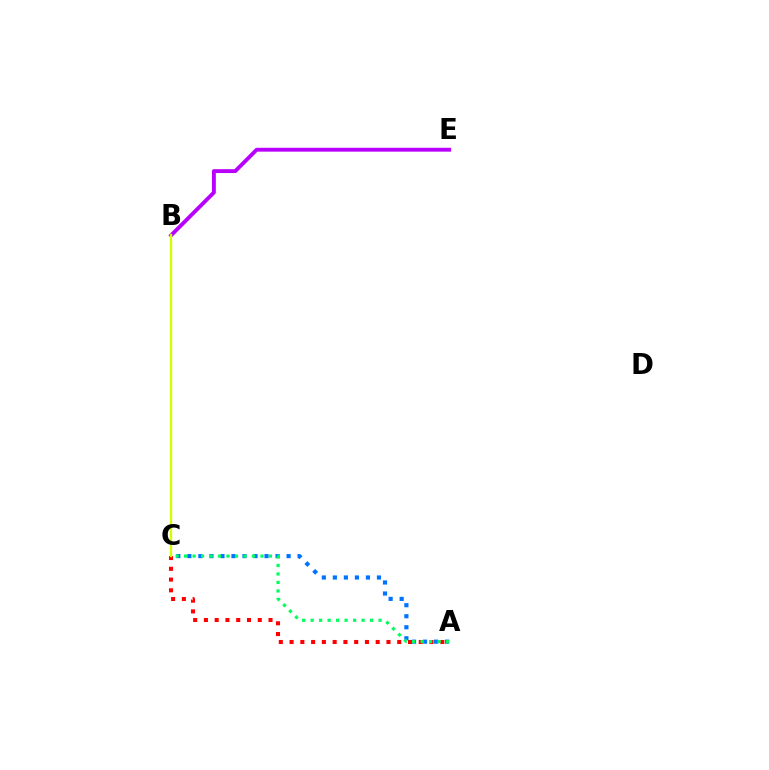{('A', 'C'): [{'color': '#ff0000', 'line_style': 'dotted', 'thickness': 2.92}, {'color': '#0074ff', 'line_style': 'dotted', 'thickness': 3.0}, {'color': '#00ff5c', 'line_style': 'dotted', 'thickness': 2.31}], ('B', 'E'): [{'color': '#b900ff', 'line_style': 'solid', 'thickness': 2.78}], ('B', 'C'): [{'color': '#d1ff00', 'line_style': 'solid', 'thickness': 1.66}]}